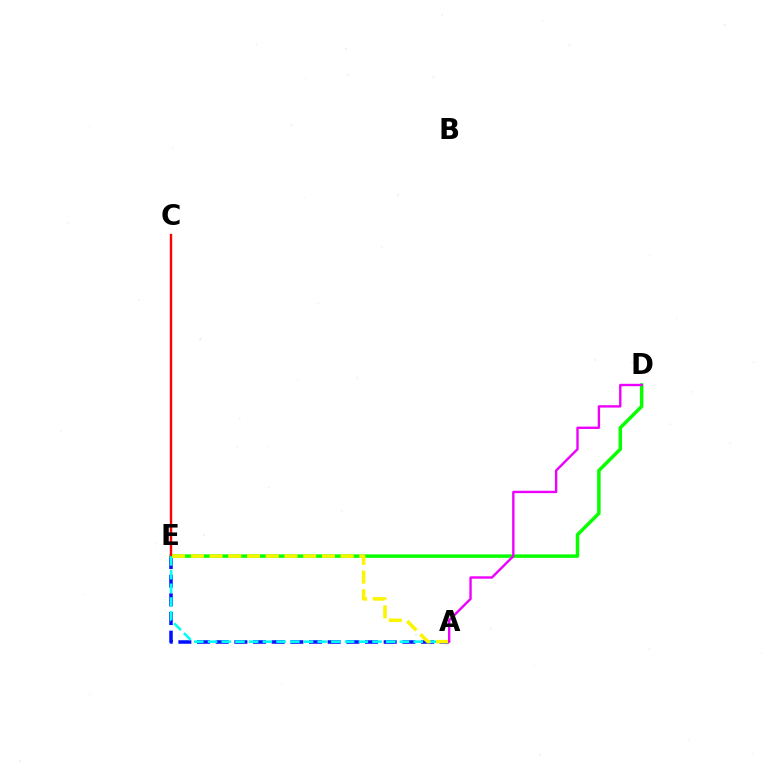{('A', 'E'): [{'color': '#0010ff', 'line_style': 'dashed', 'thickness': 2.54}, {'color': '#00fff6', 'line_style': 'dashed', 'thickness': 1.86}, {'color': '#fcf500', 'line_style': 'dashed', 'thickness': 2.54}], ('D', 'E'): [{'color': '#08ff00', 'line_style': 'solid', 'thickness': 2.5}], ('C', 'E'): [{'color': '#ff0000', 'line_style': 'solid', 'thickness': 1.72}], ('A', 'D'): [{'color': '#ee00ff', 'line_style': 'solid', 'thickness': 1.71}]}